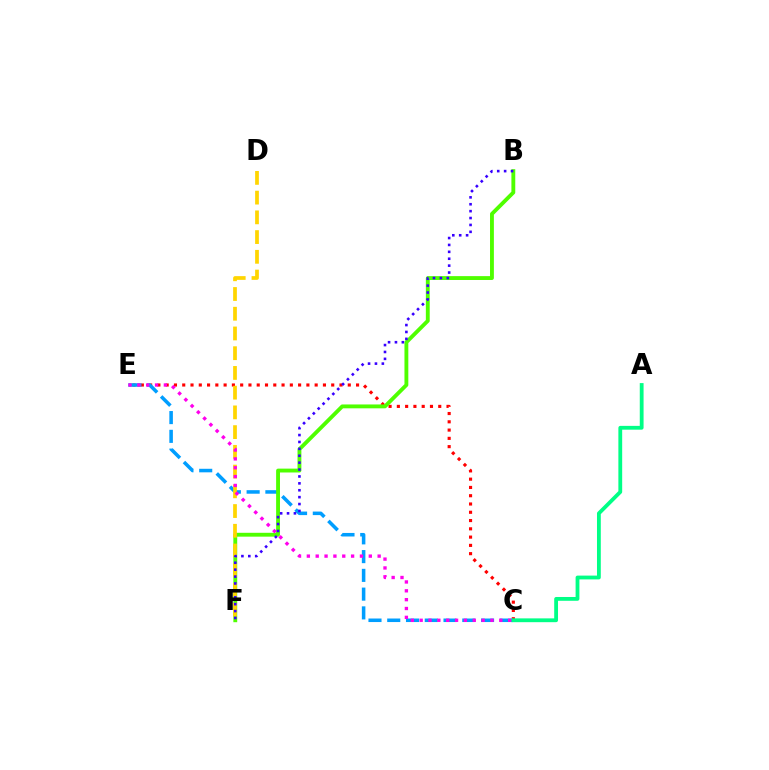{('C', 'E'): [{'color': '#ff0000', 'line_style': 'dotted', 'thickness': 2.25}, {'color': '#009eff', 'line_style': 'dashed', 'thickness': 2.55}, {'color': '#ff00ed', 'line_style': 'dotted', 'thickness': 2.4}], ('B', 'F'): [{'color': '#4fff00', 'line_style': 'solid', 'thickness': 2.78}, {'color': '#3700ff', 'line_style': 'dotted', 'thickness': 1.87}], ('D', 'F'): [{'color': '#ffd500', 'line_style': 'dashed', 'thickness': 2.68}], ('A', 'C'): [{'color': '#00ff86', 'line_style': 'solid', 'thickness': 2.74}]}